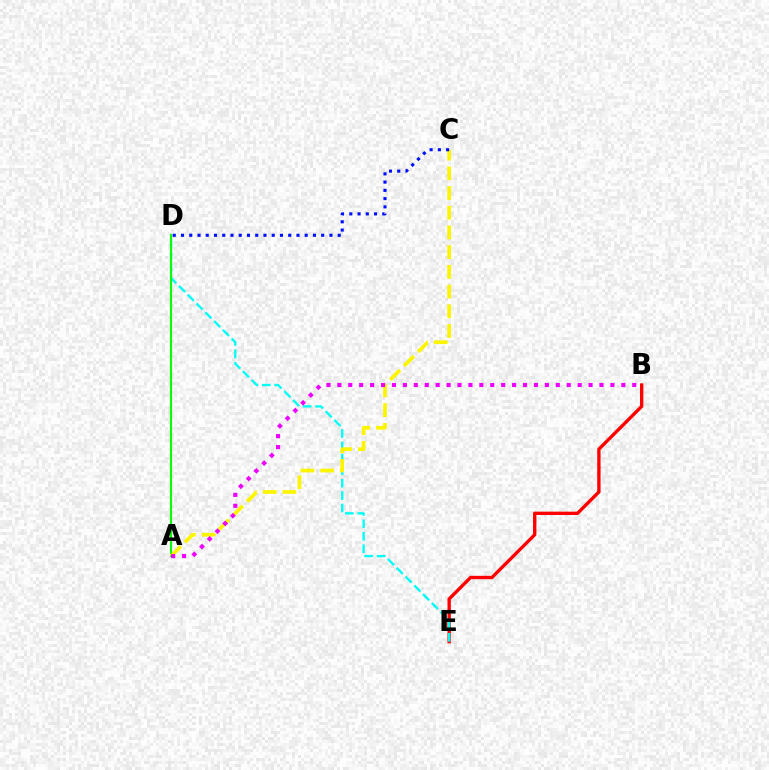{('B', 'E'): [{'color': '#ff0000', 'line_style': 'solid', 'thickness': 2.41}], ('D', 'E'): [{'color': '#00fff6', 'line_style': 'dashed', 'thickness': 1.69}], ('A', 'D'): [{'color': '#08ff00', 'line_style': 'solid', 'thickness': 1.53}], ('A', 'C'): [{'color': '#fcf500', 'line_style': 'dashed', 'thickness': 2.68}], ('A', 'B'): [{'color': '#ee00ff', 'line_style': 'dotted', 'thickness': 2.97}], ('C', 'D'): [{'color': '#0010ff', 'line_style': 'dotted', 'thickness': 2.24}]}